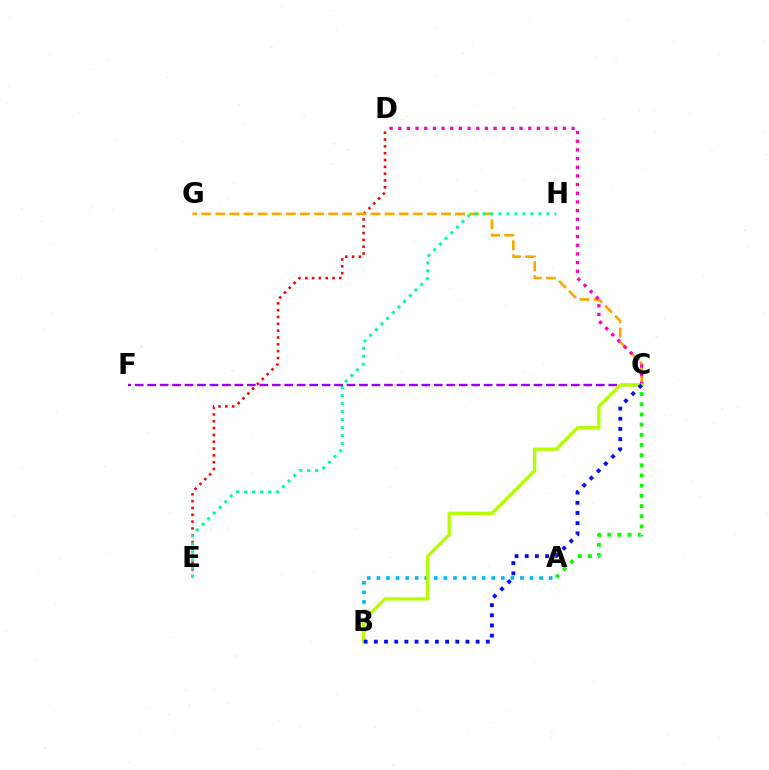{('D', 'E'): [{'color': '#ff0000', 'line_style': 'dotted', 'thickness': 1.85}], ('C', 'G'): [{'color': '#ffa500', 'line_style': 'dashed', 'thickness': 1.92}], ('C', 'D'): [{'color': '#ff00bd', 'line_style': 'dotted', 'thickness': 2.35}], ('E', 'H'): [{'color': '#00ff9d', 'line_style': 'dotted', 'thickness': 2.17}], ('A', 'B'): [{'color': '#00b5ff', 'line_style': 'dotted', 'thickness': 2.6}], ('C', 'F'): [{'color': '#9b00ff', 'line_style': 'dashed', 'thickness': 1.69}], ('A', 'C'): [{'color': '#08ff00', 'line_style': 'dotted', 'thickness': 2.77}], ('B', 'C'): [{'color': '#b3ff00', 'line_style': 'solid', 'thickness': 2.41}, {'color': '#0010ff', 'line_style': 'dotted', 'thickness': 2.76}]}